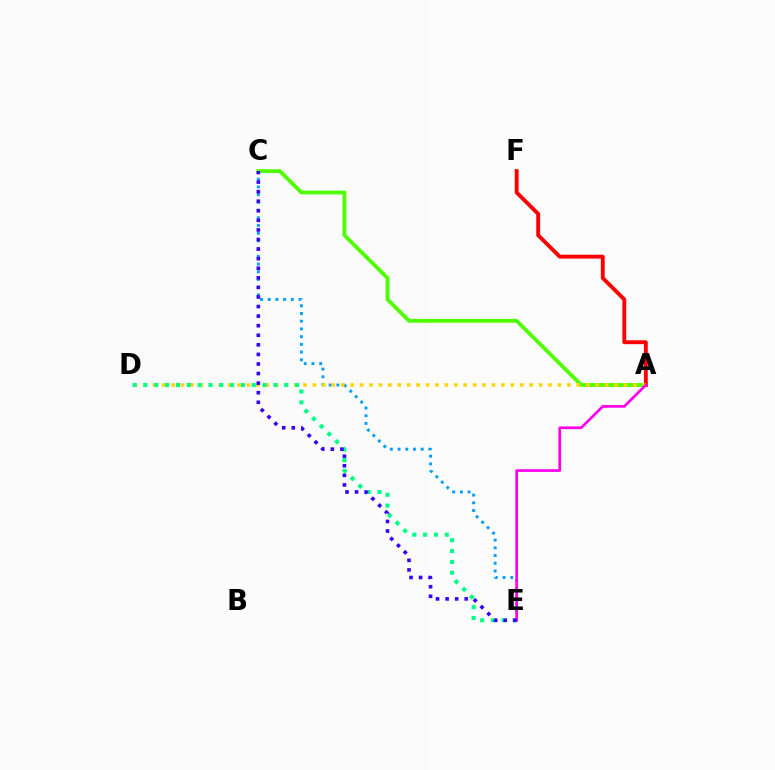{('C', 'E'): [{'color': '#009eff', 'line_style': 'dotted', 'thickness': 2.09}, {'color': '#3700ff', 'line_style': 'dotted', 'thickness': 2.6}], ('A', 'C'): [{'color': '#4fff00', 'line_style': 'solid', 'thickness': 2.77}], ('A', 'F'): [{'color': '#ff0000', 'line_style': 'solid', 'thickness': 2.8}], ('A', 'D'): [{'color': '#ffd500', 'line_style': 'dotted', 'thickness': 2.56}], ('D', 'E'): [{'color': '#00ff86', 'line_style': 'dotted', 'thickness': 2.94}], ('A', 'E'): [{'color': '#ff00ed', 'line_style': 'solid', 'thickness': 1.95}]}